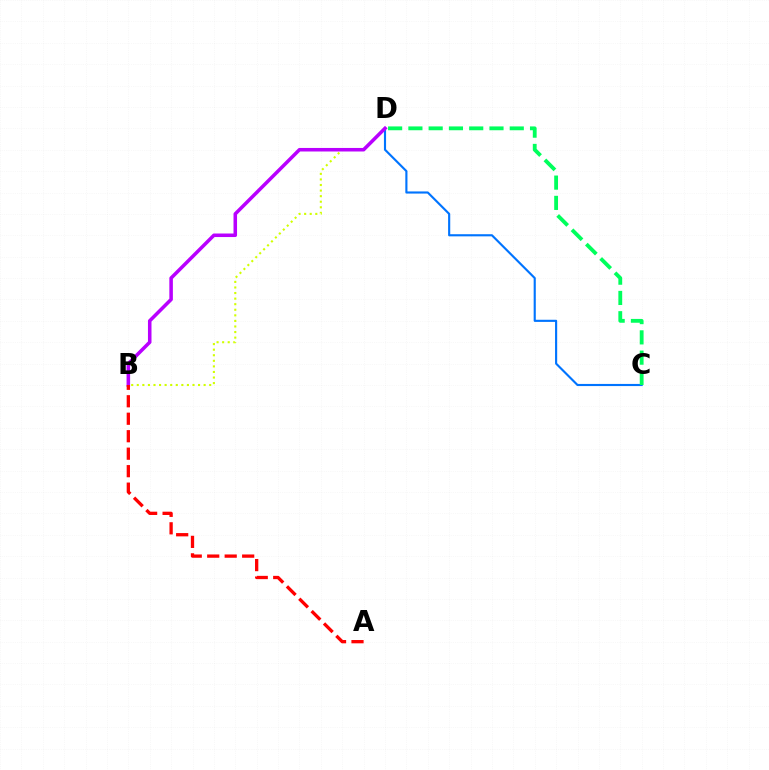{('C', 'D'): [{'color': '#0074ff', 'line_style': 'solid', 'thickness': 1.54}, {'color': '#00ff5c', 'line_style': 'dashed', 'thickness': 2.75}], ('B', 'D'): [{'color': '#d1ff00', 'line_style': 'dotted', 'thickness': 1.51}, {'color': '#b900ff', 'line_style': 'solid', 'thickness': 2.55}], ('A', 'B'): [{'color': '#ff0000', 'line_style': 'dashed', 'thickness': 2.37}]}